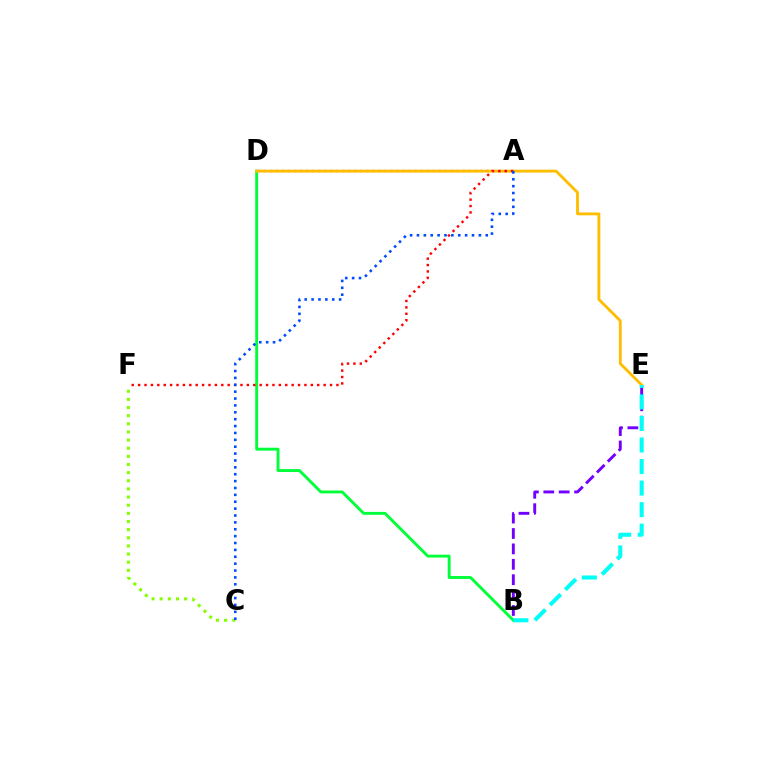{('A', 'D'): [{'color': '#ff00cf', 'line_style': 'dotted', 'thickness': 1.64}], ('B', 'E'): [{'color': '#7200ff', 'line_style': 'dashed', 'thickness': 2.09}, {'color': '#00fff6', 'line_style': 'dashed', 'thickness': 2.93}], ('C', 'F'): [{'color': '#84ff00', 'line_style': 'dotted', 'thickness': 2.21}], ('B', 'D'): [{'color': '#00ff39', 'line_style': 'solid', 'thickness': 2.09}], ('D', 'E'): [{'color': '#ffbd00', 'line_style': 'solid', 'thickness': 2.05}], ('A', 'F'): [{'color': '#ff0000', 'line_style': 'dotted', 'thickness': 1.74}], ('A', 'C'): [{'color': '#004bff', 'line_style': 'dotted', 'thickness': 1.87}]}